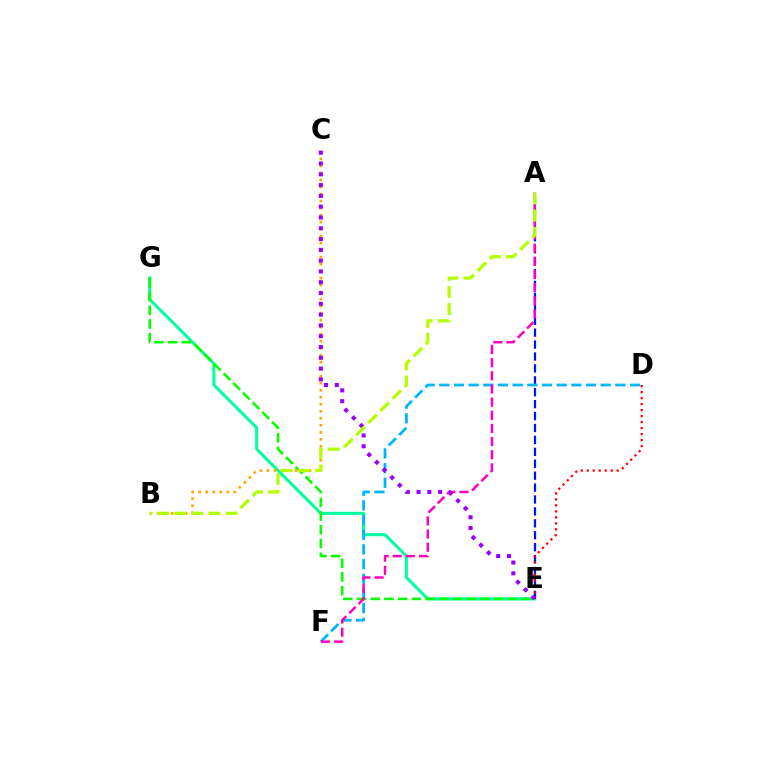{('E', 'G'): [{'color': '#00ff9d', 'line_style': 'solid', 'thickness': 2.18}, {'color': '#08ff00', 'line_style': 'dashed', 'thickness': 1.86}], ('A', 'E'): [{'color': '#0010ff', 'line_style': 'dashed', 'thickness': 1.62}], ('D', 'F'): [{'color': '#00b5ff', 'line_style': 'dashed', 'thickness': 1.99}], ('D', 'E'): [{'color': '#ff0000', 'line_style': 'dotted', 'thickness': 1.63}], ('B', 'C'): [{'color': '#ffa500', 'line_style': 'dotted', 'thickness': 1.9}], ('A', 'F'): [{'color': '#ff00bd', 'line_style': 'dashed', 'thickness': 1.79}], ('C', 'E'): [{'color': '#9b00ff', 'line_style': 'dotted', 'thickness': 2.93}], ('A', 'B'): [{'color': '#b3ff00', 'line_style': 'dashed', 'thickness': 2.32}]}